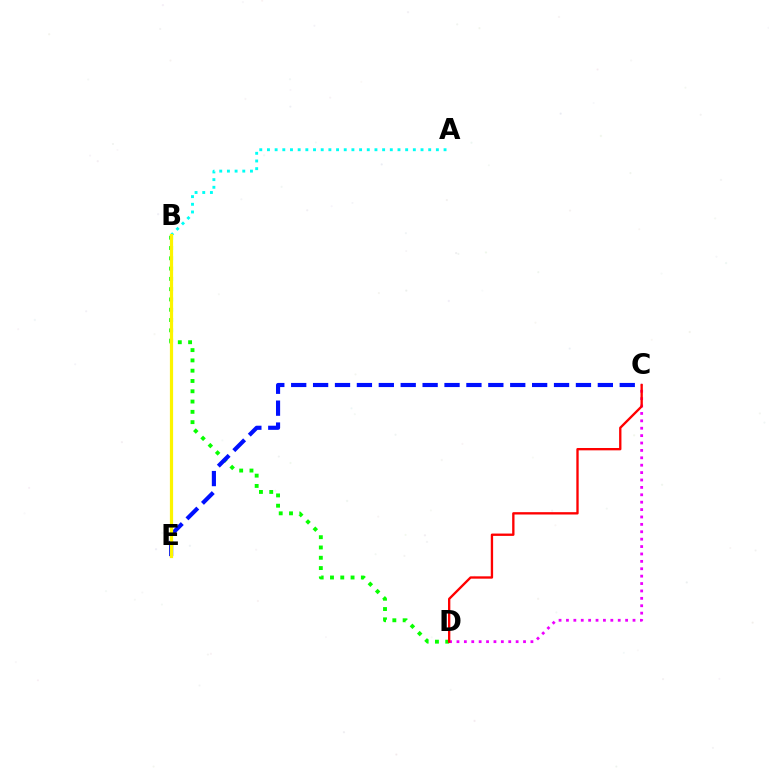{('A', 'B'): [{'color': '#00fff6', 'line_style': 'dotted', 'thickness': 2.09}], ('B', 'D'): [{'color': '#08ff00', 'line_style': 'dotted', 'thickness': 2.8}], ('C', 'D'): [{'color': '#ee00ff', 'line_style': 'dotted', 'thickness': 2.01}, {'color': '#ff0000', 'line_style': 'solid', 'thickness': 1.68}], ('C', 'E'): [{'color': '#0010ff', 'line_style': 'dashed', 'thickness': 2.98}], ('B', 'E'): [{'color': '#fcf500', 'line_style': 'solid', 'thickness': 2.3}]}